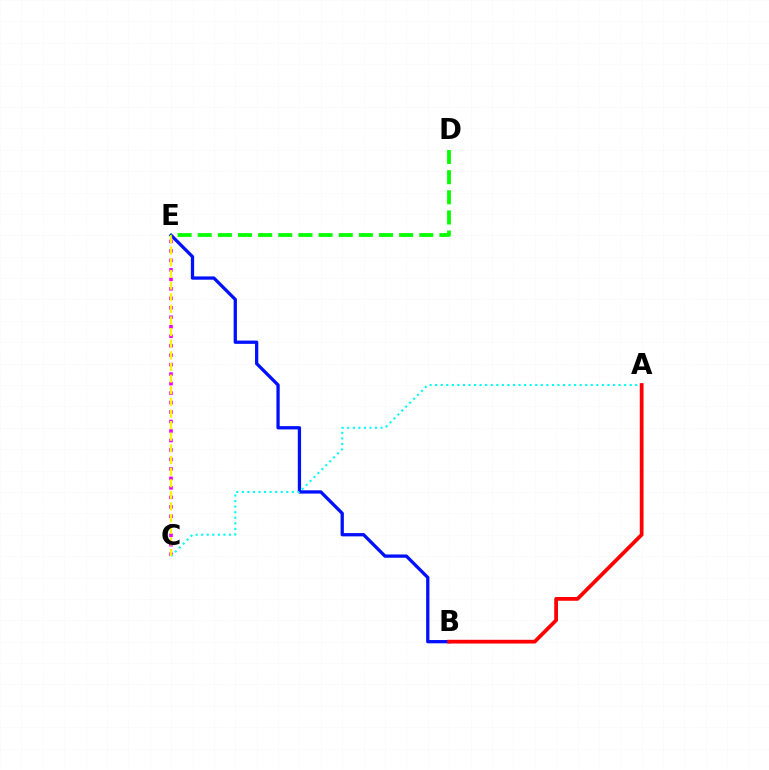{('C', 'E'): [{'color': '#ee00ff', 'line_style': 'dotted', 'thickness': 2.58}, {'color': '#fcf500', 'line_style': 'dashed', 'thickness': 1.58}], ('B', 'E'): [{'color': '#0010ff', 'line_style': 'solid', 'thickness': 2.36}], ('A', 'C'): [{'color': '#00fff6', 'line_style': 'dotted', 'thickness': 1.51}], ('A', 'B'): [{'color': '#ff0000', 'line_style': 'solid', 'thickness': 2.7}], ('D', 'E'): [{'color': '#08ff00', 'line_style': 'dashed', 'thickness': 2.74}]}